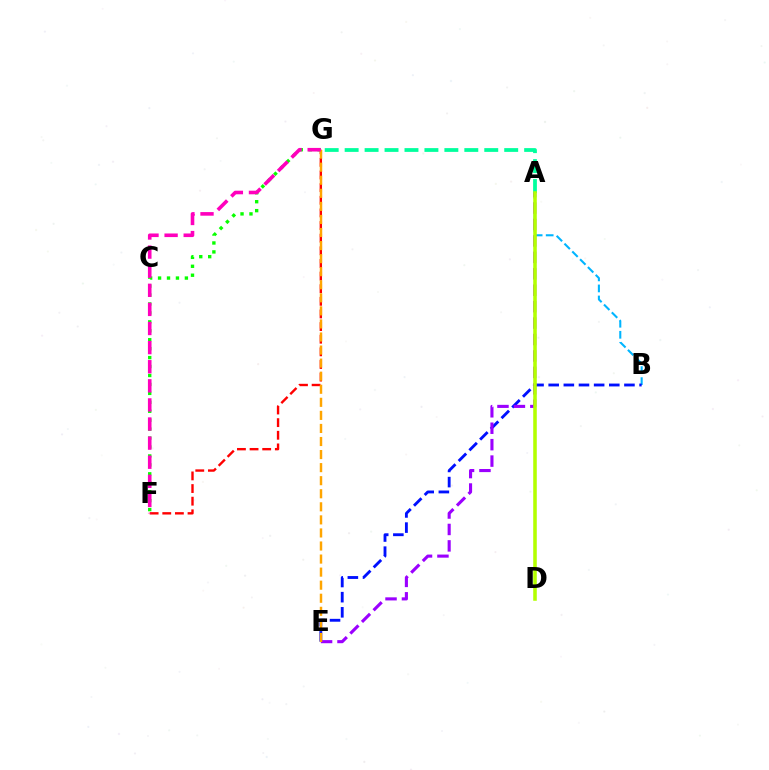{('A', 'B'): [{'color': '#00b5ff', 'line_style': 'dashed', 'thickness': 1.5}], ('B', 'E'): [{'color': '#0010ff', 'line_style': 'dashed', 'thickness': 2.06}], ('A', 'G'): [{'color': '#00ff9d', 'line_style': 'dashed', 'thickness': 2.71}], ('A', 'E'): [{'color': '#9b00ff', 'line_style': 'dashed', 'thickness': 2.23}], ('F', 'G'): [{'color': '#ff0000', 'line_style': 'dashed', 'thickness': 1.72}, {'color': '#08ff00', 'line_style': 'dotted', 'thickness': 2.43}, {'color': '#ff00bd', 'line_style': 'dashed', 'thickness': 2.6}], ('A', 'D'): [{'color': '#b3ff00', 'line_style': 'solid', 'thickness': 2.56}], ('E', 'G'): [{'color': '#ffa500', 'line_style': 'dashed', 'thickness': 1.77}]}